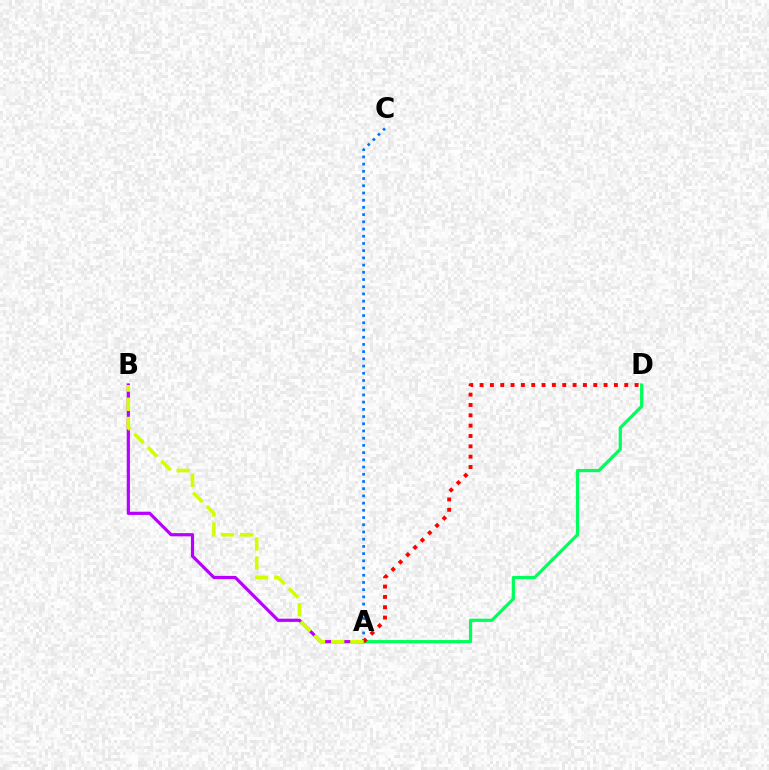{('A', 'B'): [{'color': '#b900ff', 'line_style': 'solid', 'thickness': 2.3}, {'color': '#d1ff00', 'line_style': 'dashed', 'thickness': 2.61}], ('A', 'C'): [{'color': '#0074ff', 'line_style': 'dotted', 'thickness': 1.96}], ('A', 'D'): [{'color': '#00ff5c', 'line_style': 'solid', 'thickness': 2.32}, {'color': '#ff0000', 'line_style': 'dotted', 'thickness': 2.81}]}